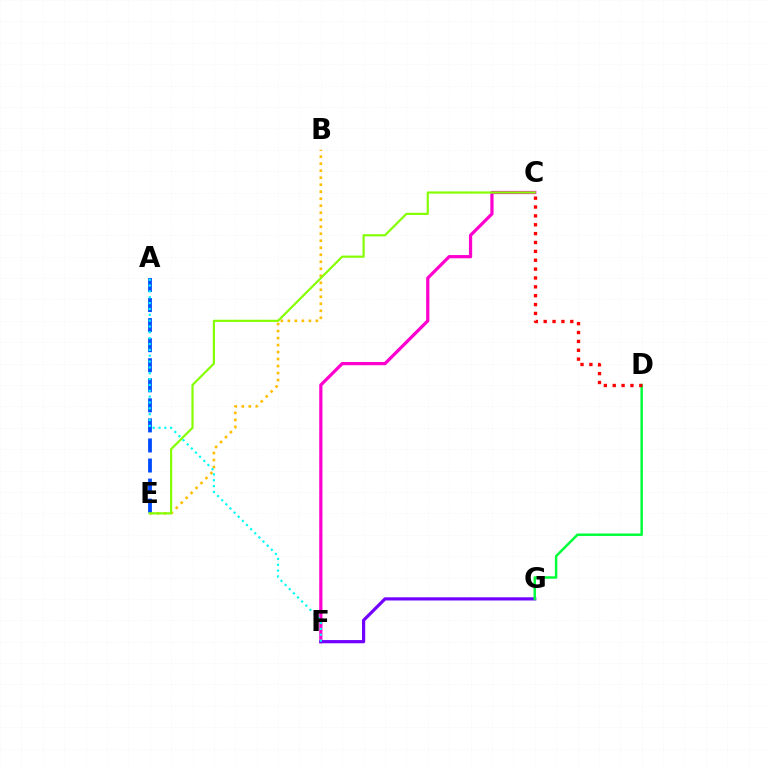{('B', 'E'): [{'color': '#ffbd00', 'line_style': 'dotted', 'thickness': 1.9}], ('A', 'E'): [{'color': '#004bff', 'line_style': 'dashed', 'thickness': 2.72}], ('C', 'F'): [{'color': '#ff00cf', 'line_style': 'solid', 'thickness': 2.32}], ('F', 'G'): [{'color': '#7200ff', 'line_style': 'solid', 'thickness': 2.3}], ('D', 'G'): [{'color': '#00ff39', 'line_style': 'solid', 'thickness': 1.77}], ('C', 'D'): [{'color': '#ff0000', 'line_style': 'dotted', 'thickness': 2.41}], ('A', 'F'): [{'color': '#00fff6', 'line_style': 'dotted', 'thickness': 1.59}], ('C', 'E'): [{'color': '#84ff00', 'line_style': 'solid', 'thickness': 1.57}]}